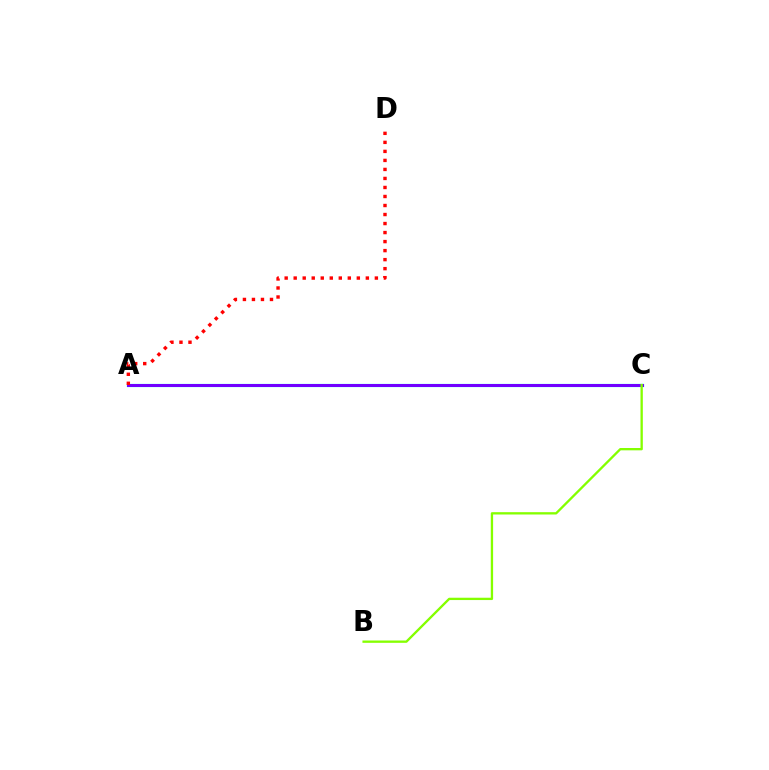{('A', 'C'): [{'color': '#00fff6', 'line_style': 'solid', 'thickness': 2.34}, {'color': '#7200ff', 'line_style': 'solid', 'thickness': 2.15}], ('A', 'D'): [{'color': '#ff0000', 'line_style': 'dotted', 'thickness': 2.45}], ('B', 'C'): [{'color': '#84ff00', 'line_style': 'solid', 'thickness': 1.67}]}